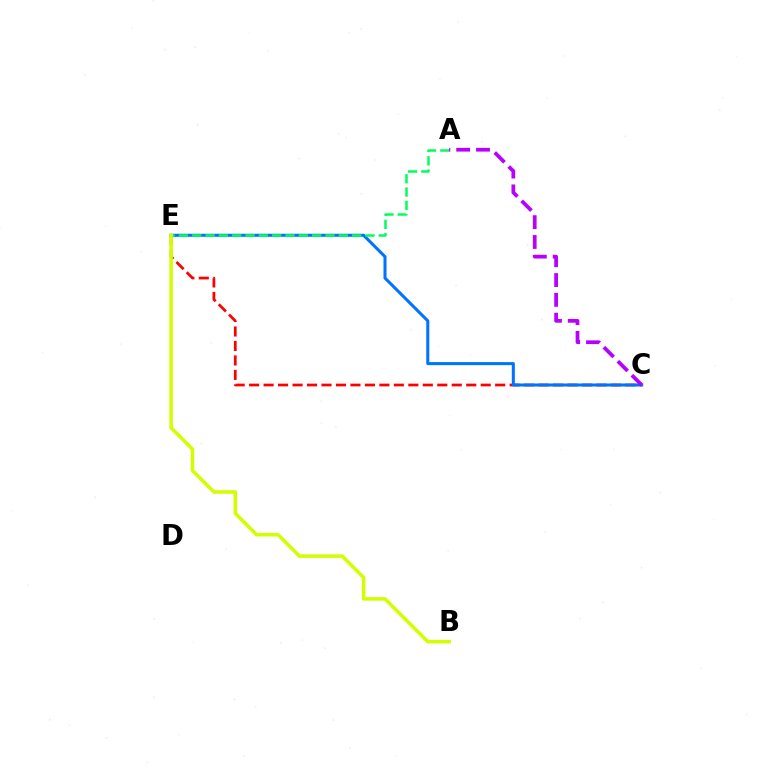{('C', 'E'): [{'color': '#ff0000', 'line_style': 'dashed', 'thickness': 1.97}, {'color': '#0074ff', 'line_style': 'solid', 'thickness': 2.19}], ('A', 'E'): [{'color': '#00ff5c', 'line_style': 'dashed', 'thickness': 1.81}], ('A', 'C'): [{'color': '#b900ff', 'line_style': 'dashed', 'thickness': 2.69}], ('B', 'E'): [{'color': '#d1ff00', 'line_style': 'solid', 'thickness': 2.53}]}